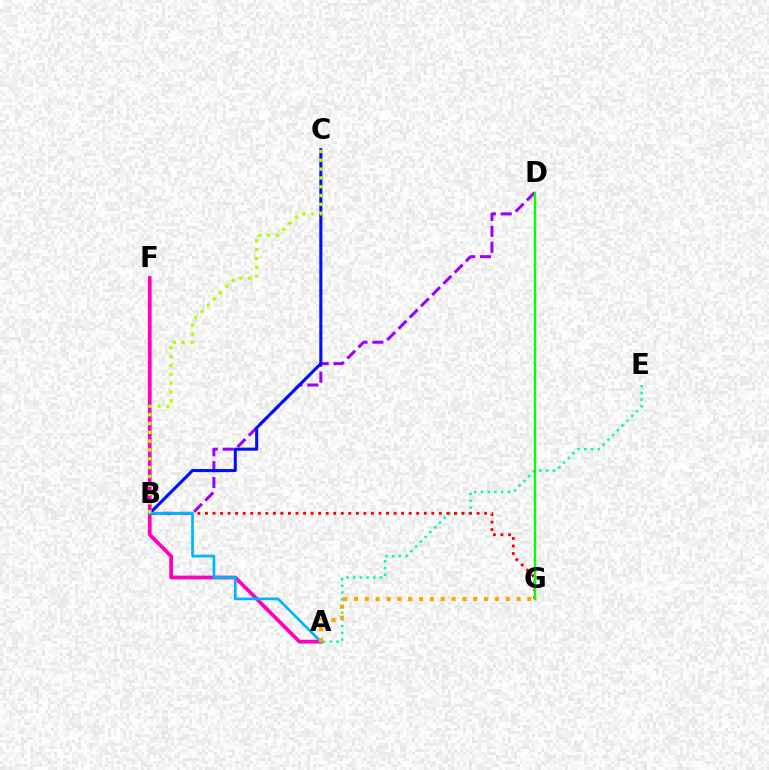{('A', 'E'): [{'color': '#00ff9d', 'line_style': 'dotted', 'thickness': 1.83}], ('B', 'D'): [{'color': '#9b00ff', 'line_style': 'dashed', 'thickness': 2.16}], ('B', 'C'): [{'color': '#0010ff', 'line_style': 'solid', 'thickness': 2.21}, {'color': '#b3ff00', 'line_style': 'dotted', 'thickness': 2.4}], ('A', 'F'): [{'color': '#ff00bd', 'line_style': 'solid', 'thickness': 2.71}], ('B', 'G'): [{'color': '#ff0000', 'line_style': 'dotted', 'thickness': 2.05}], ('D', 'G'): [{'color': '#08ff00', 'line_style': 'solid', 'thickness': 1.71}], ('A', 'B'): [{'color': '#00b5ff', 'line_style': 'solid', 'thickness': 1.94}], ('A', 'G'): [{'color': '#ffa500', 'line_style': 'dotted', 'thickness': 2.95}]}